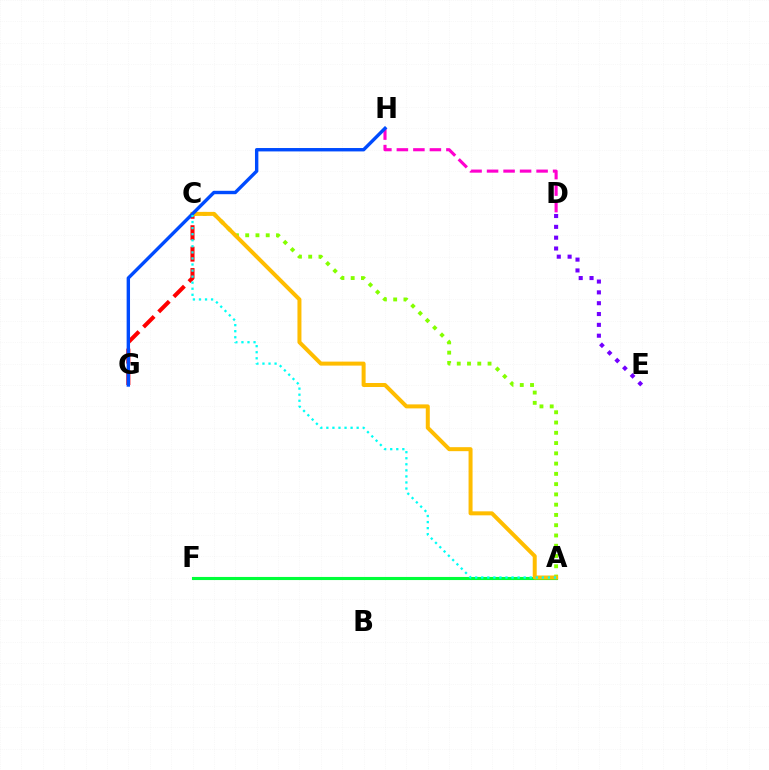{('D', 'H'): [{'color': '#ff00cf', 'line_style': 'dashed', 'thickness': 2.24}], ('A', 'F'): [{'color': '#00ff39', 'line_style': 'solid', 'thickness': 2.23}], ('A', 'C'): [{'color': '#84ff00', 'line_style': 'dotted', 'thickness': 2.79}, {'color': '#ffbd00', 'line_style': 'solid', 'thickness': 2.88}, {'color': '#00fff6', 'line_style': 'dotted', 'thickness': 1.65}], ('C', 'G'): [{'color': '#ff0000', 'line_style': 'dashed', 'thickness': 2.91}], ('G', 'H'): [{'color': '#004bff', 'line_style': 'solid', 'thickness': 2.44}], ('D', 'E'): [{'color': '#7200ff', 'line_style': 'dotted', 'thickness': 2.94}]}